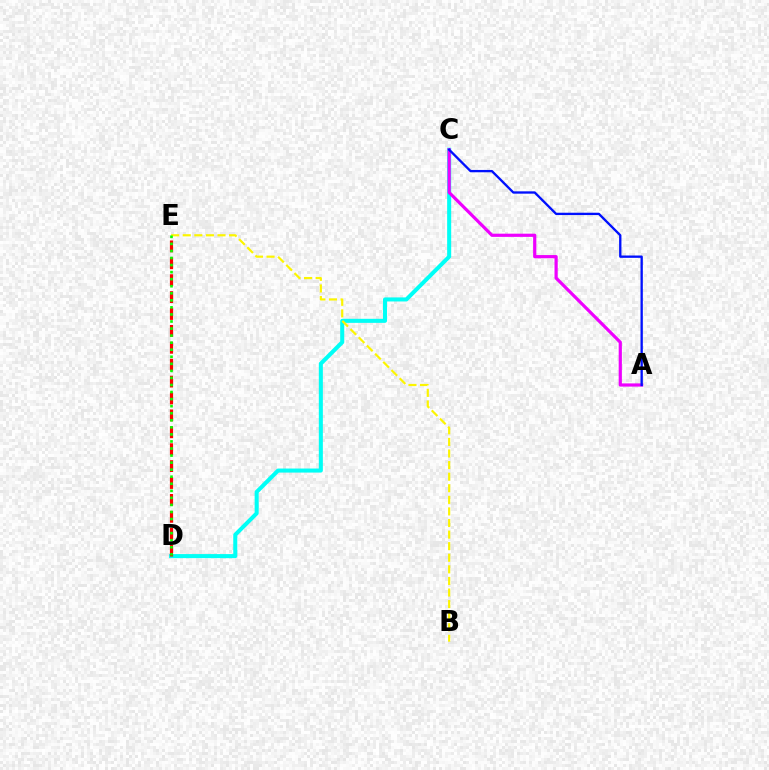{('C', 'D'): [{'color': '#00fff6', 'line_style': 'solid', 'thickness': 2.91}], ('B', 'E'): [{'color': '#fcf500', 'line_style': 'dashed', 'thickness': 1.57}], ('A', 'C'): [{'color': '#ee00ff', 'line_style': 'solid', 'thickness': 2.3}, {'color': '#0010ff', 'line_style': 'solid', 'thickness': 1.68}], ('D', 'E'): [{'color': '#ff0000', 'line_style': 'dashed', 'thickness': 2.3}, {'color': '#08ff00', 'line_style': 'dotted', 'thickness': 1.92}]}